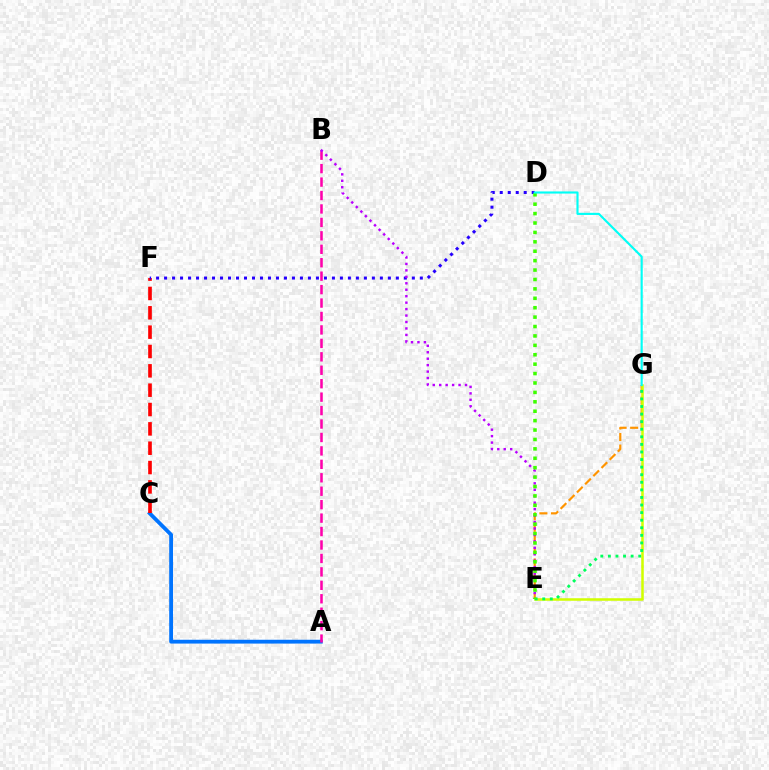{('A', 'C'): [{'color': '#0074ff', 'line_style': 'solid', 'thickness': 2.75}], ('C', 'F'): [{'color': '#ff0000', 'line_style': 'dashed', 'thickness': 2.63}], ('E', 'G'): [{'color': '#ff9400', 'line_style': 'dashed', 'thickness': 1.57}, {'color': '#d1ff00', 'line_style': 'solid', 'thickness': 1.83}, {'color': '#00ff5c', 'line_style': 'dotted', 'thickness': 2.06}], ('D', 'F'): [{'color': '#2500ff', 'line_style': 'dotted', 'thickness': 2.17}], ('A', 'B'): [{'color': '#ff00ac', 'line_style': 'dashed', 'thickness': 1.83}], ('B', 'E'): [{'color': '#b900ff', 'line_style': 'dotted', 'thickness': 1.75}], ('D', 'E'): [{'color': '#3dff00', 'line_style': 'dotted', 'thickness': 2.56}], ('D', 'G'): [{'color': '#00fff6', 'line_style': 'solid', 'thickness': 1.54}]}